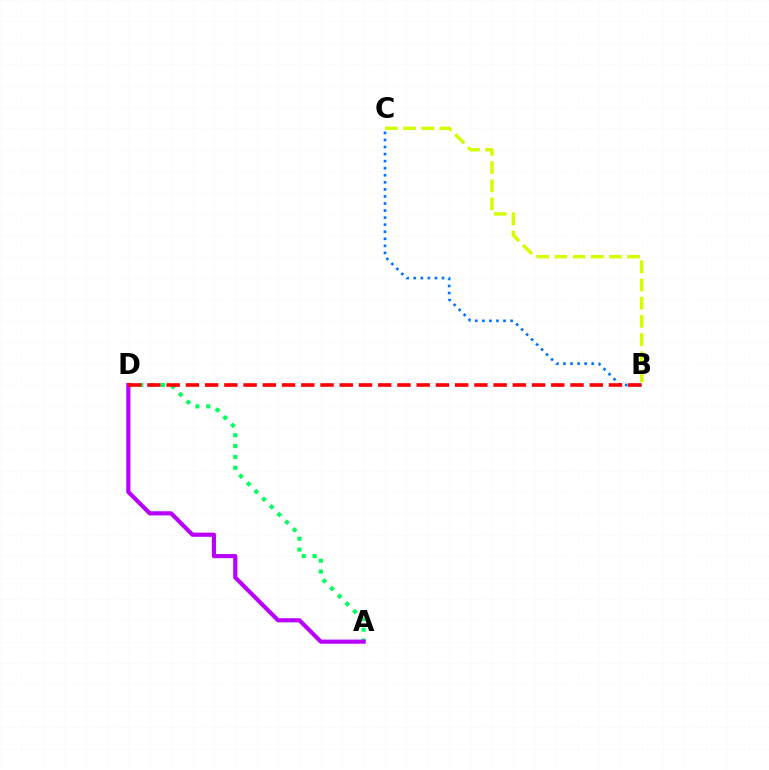{('A', 'D'): [{'color': '#00ff5c', 'line_style': 'dotted', 'thickness': 2.95}, {'color': '#b900ff', 'line_style': 'solid', 'thickness': 2.99}], ('B', 'C'): [{'color': '#0074ff', 'line_style': 'dotted', 'thickness': 1.92}, {'color': '#d1ff00', 'line_style': 'dashed', 'thickness': 2.47}], ('B', 'D'): [{'color': '#ff0000', 'line_style': 'dashed', 'thickness': 2.61}]}